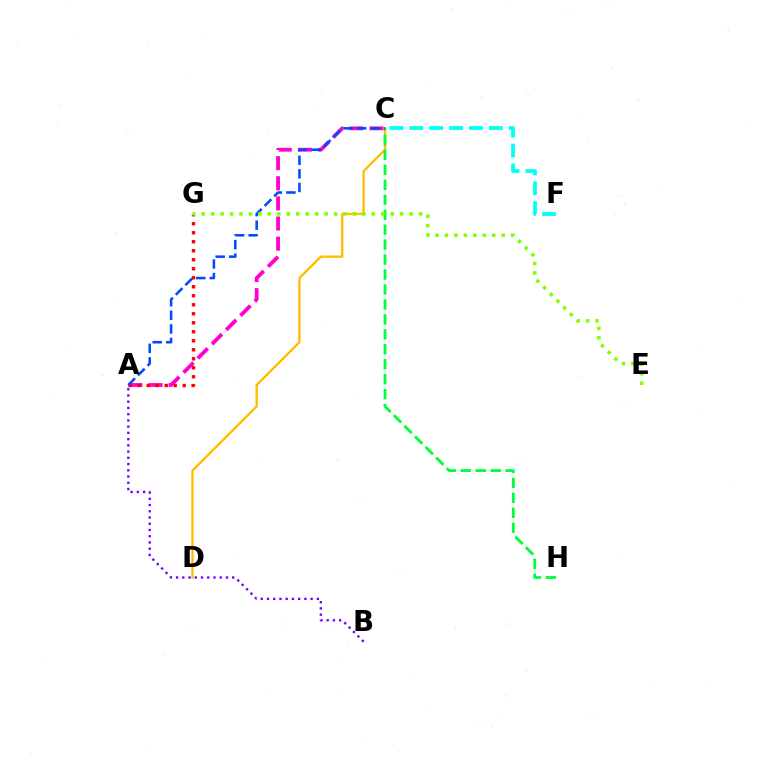{('C', 'D'): [{'color': '#ffbd00', 'line_style': 'solid', 'thickness': 1.69}], ('A', 'B'): [{'color': '#7200ff', 'line_style': 'dotted', 'thickness': 1.69}], ('C', 'F'): [{'color': '#00fff6', 'line_style': 'dashed', 'thickness': 2.7}], ('A', 'C'): [{'color': '#ff00cf', 'line_style': 'dashed', 'thickness': 2.73}, {'color': '#004bff', 'line_style': 'dashed', 'thickness': 1.85}], ('A', 'G'): [{'color': '#ff0000', 'line_style': 'dotted', 'thickness': 2.45}], ('C', 'H'): [{'color': '#00ff39', 'line_style': 'dashed', 'thickness': 2.03}], ('E', 'G'): [{'color': '#84ff00', 'line_style': 'dotted', 'thickness': 2.57}]}